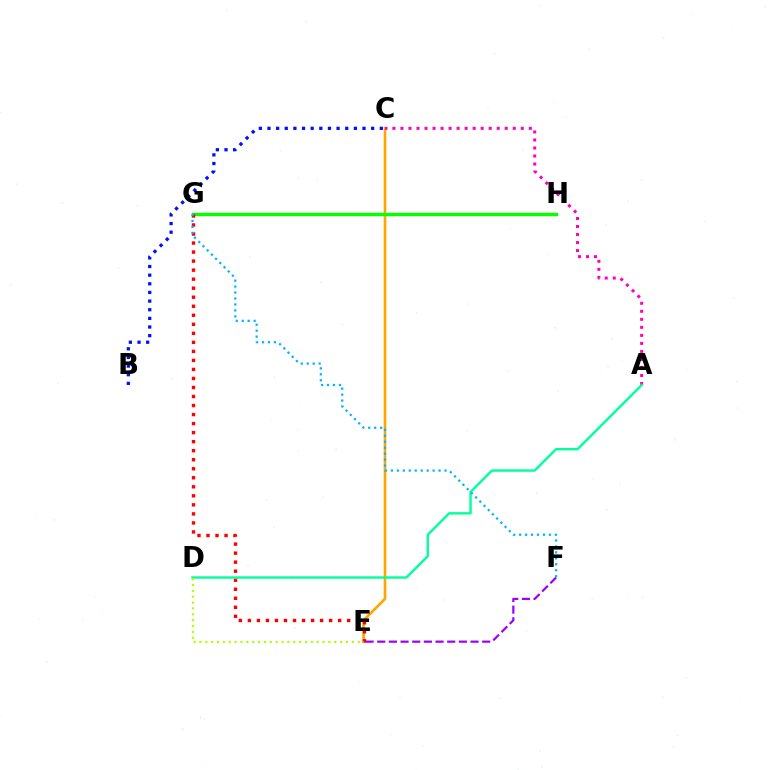{('C', 'E'): [{'color': '#ffa500', 'line_style': 'solid', 'thickness': 1.91}], ('G', 'H'): [{'color': '#08ff00', 'line_style': 'solid', 'thickness': 2.45}], ('E', 'G'): [{'color': '#ff0000', 'line_style': 'dotted', 'thickness': 2.45}], ('A', 'C'): [{'color': '#ff00bd', 'line_style': 'dotted', 'thickness': 2.18}], ('B', 'C'): [{'color': '#0010ff', 'line_style': 'dotted', 'thickness': 2.35}], ('A', 'D'): [{'color': '#00ff9d', 'line_style': 'solid', 'thickness': 1.72}], ('E', 'F'): [{'color': '#9b00ff', 'line_style': 'dashed', 'thickness': 1.58}], ('D', 'E'): [{'color': '#b3ff00', 'line_style': 'dotted', 'thickness': 1.59}], ('F', 'G'): [{'color': '#00b5ff', 'line_style': 'dotted', 'thickness': 1.62}]}